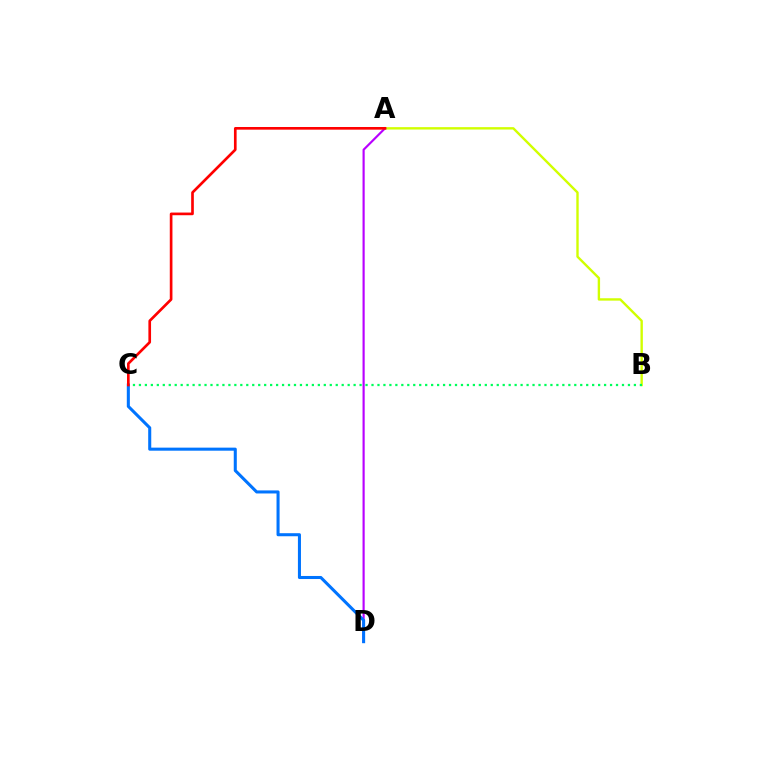{('A', 'B'): [{'color': '#d1ff00', 'line_style': 'solid', 'thickness': 1.72}], ('A', 'D'): [{'color': '#b900ff', 'line_style': 'solid', 'thickness': 1.55}], ('B', 'C'): [{'color': '#00ff5c', 'line_style': 'dotted', 'thickness': 1.62}], ('C', 'D'): [{'color': '#0074ff', 'line_style': 'solid', 'thickness': 2.2}], ('A', 'C'): [{'color': '#ff0000', 'line_style': 'solid', 'thickness': 1.92}]}